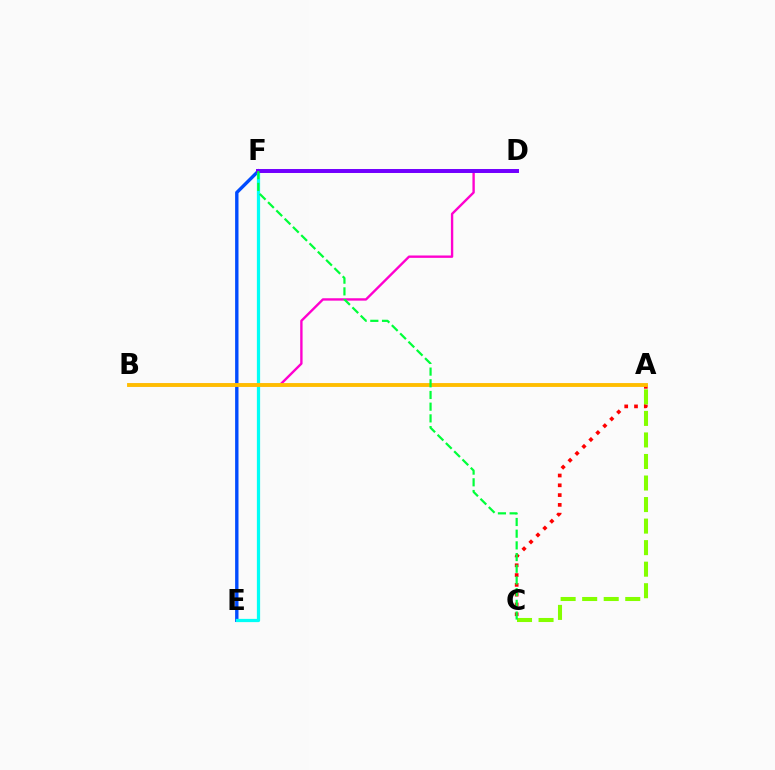{('E', 'F'): [{'color': '#004bff', 'line_style': 'solid', 'thickness': 2.43}, {'color': '#00fff6', 'line_style': 'solid', 'thickness': 2.33}], ('A', 'C'): [{'color': '#ff0000', 'line_style': 'dotted', 'thickness': 2.66}, {'color': '#84ff00', 'line_style': 'dashed', 'thickness': 2.93}], ('B', 'D'): [{'color': '#ff00cf', 'line_style': 'solid', 'thickness': 1.71}], ('A', 'B'): [{'color': '#ffbd00', 'line_style': 'solid', 'thickness': 2.78}], ('D', 'F'): [{'color': '#7200ff', 'line_style': 'solid', 'thickness': 2.86}], ('C', 'F'): [{'color': '#00ff39', 'line_style': 'dashed', 'thickness': 1.59}]}